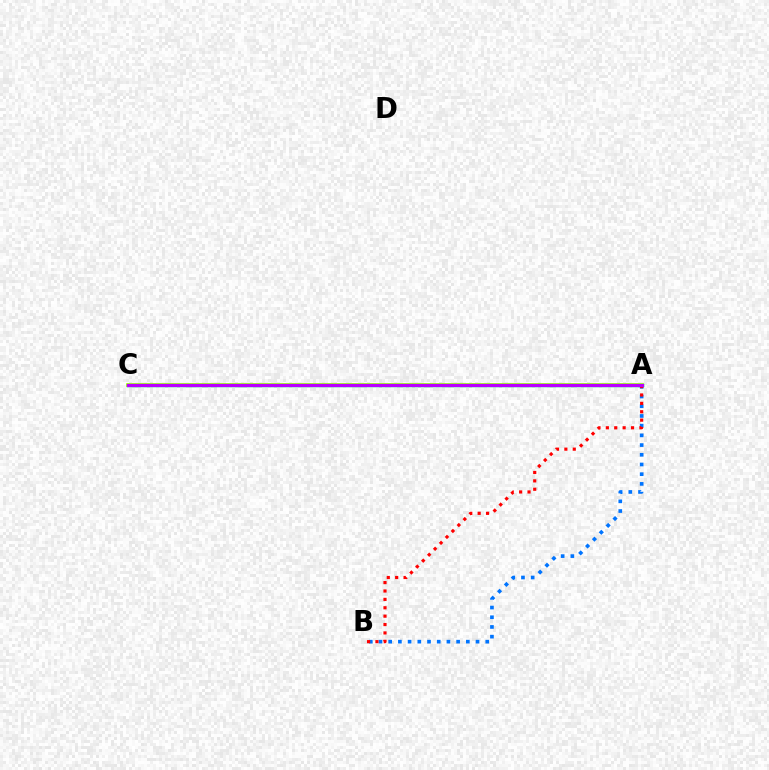{('A', 'C'): [{'color': '#d1ff00', 'line_style': 'solid', 'thickness': 2.7}, {'color': '#00ff5c', 'line_style': 'solid', 'thickness': 2.5}, {'color': '#b900ff', 'line_style': 'solid', 'thickness': 2.31}], ('A', 'B'): [{'color': '#0074ff', 'line_style': 'dotted', 'thickness': 2.64}, {'color': '#ff0000', 'line_style': 'dotted', 'thickness': 2.28}]}